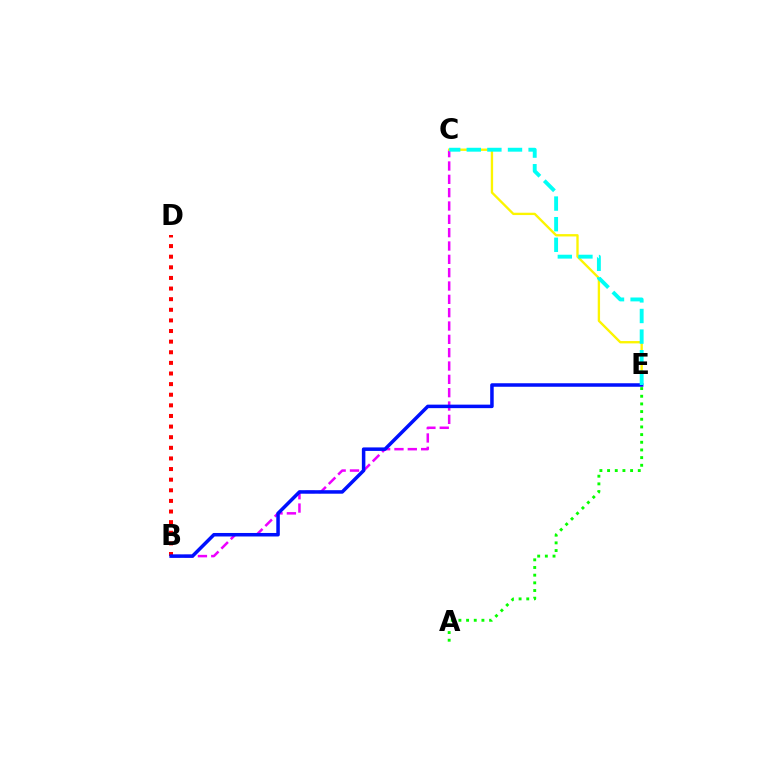{('A', 'E'): [{'color': '#08ff00', 'line_style': 'dotted', 'thickness': 2.08}], ('B', 'C'): [{'color': '#ee00ff', 'line_style': 'dashed', 'thickness': 1.81}], ('C', 'E'): [{'color': '#fcf500', 'line_style': 'solid', 'thickness': 1.69}, {'color': '#00fff6', 'line_style': 'dashed', 'thickness': 2.8}], ('B', 'D'): [{'color': '#ff0000', 'line_style': 'dotted', 'thickness': 2.88}], ('B', 'E'): [{'color': '#0010ff', 'line_style': 'solid', 'thickness': 2.52}]}